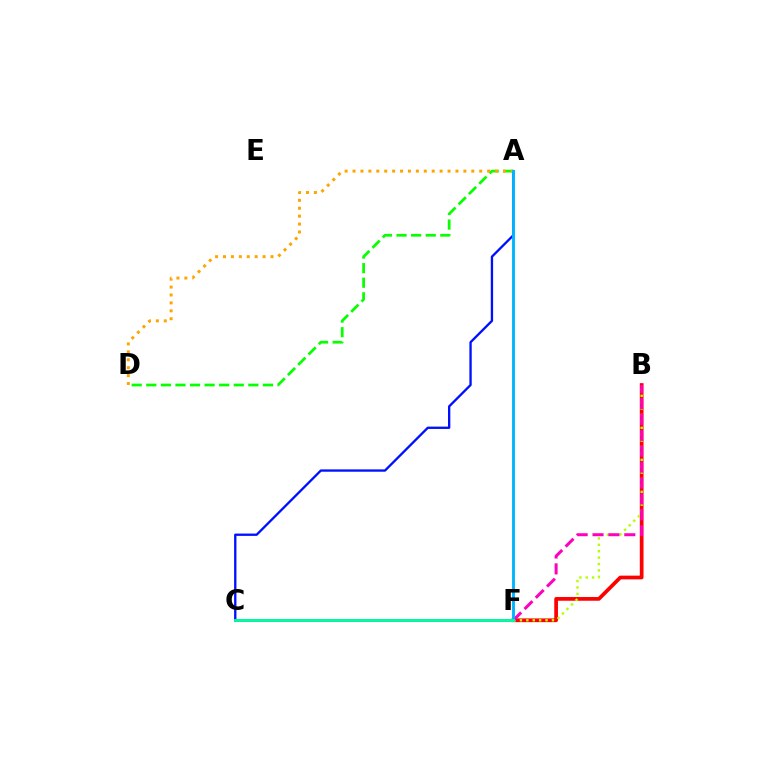{('B', 'F'): [{'color': '#ff0000', 'line_style': 'solid', 'thickness': 2.67}, {'color': '#b3ff00', 'line_style': 'dotted', 'thickness': 1.74}, {'color': '#ff00bd', 'line_style': 'dashed', 'thickness': 2.16}], ('A', 'D'): [{'color': '#08ff00', 'line_style': 'dashed', 'thickness': 1.98}, {'color': '#ffa500', 'line_style': 'dotted', 'thickness': 2.15}], ('C', 'F'): [{'color': '#9b00ff', 'line_style': 'solid', 'thickness': 1.98}, {'color': '#00ff9d', 'line_style': 'solid', 'thickness': 2.05}], ('A', 'C'): [{'color': '#0010ff', 'line_style': 'solid', 'thickness': 1.68}], ('A', 'F'): [{'color': '#00b5ff', 'line_style': 'solid', 'thickness': 2.08}]}